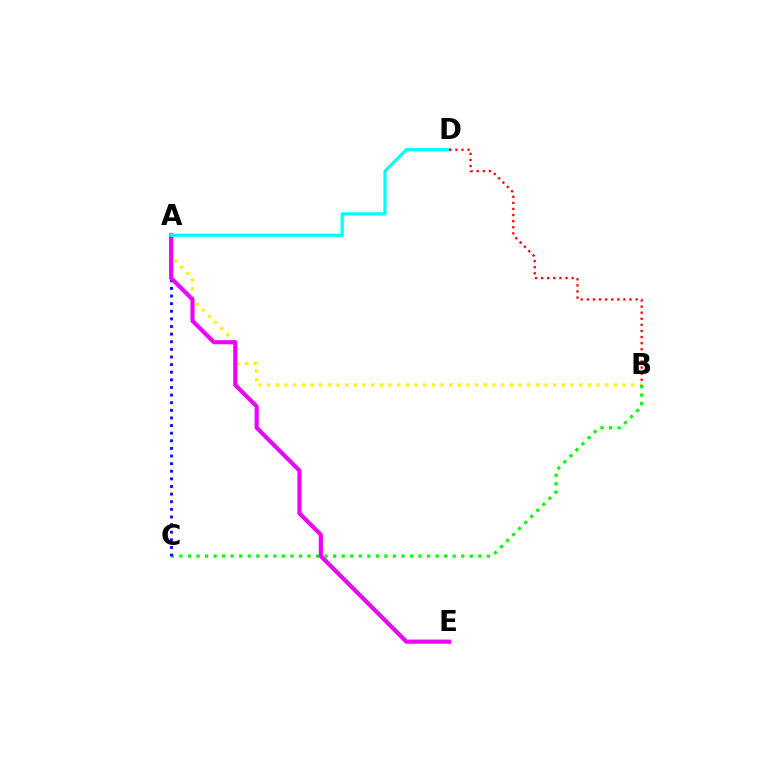{('A', 'B'): [{'color': '#fcf500', 'line_style': 'dotted', 'thickness': 2.36}], ('B', 'C'): [{'color': '#08ff00', 'line_style': 'dotted', 'thickness': 2.32}], ('A', 'C'): [{'color': '#0010ff', 'line_style': 'dotted', 'thickness': 2.07}], ('A', 'E'): [{'color': '#ee00ff', 'line_style': 'solid', 'thickness': 2.99}], ('A', 'D'): [{'color': '#00fff6', 'line_style': 'solid', 'thickness': 2.31}], ('B', 'D'): [{'color': '#ff0000', 'line_style': 'dotted', 'thickness': 1.66}]}